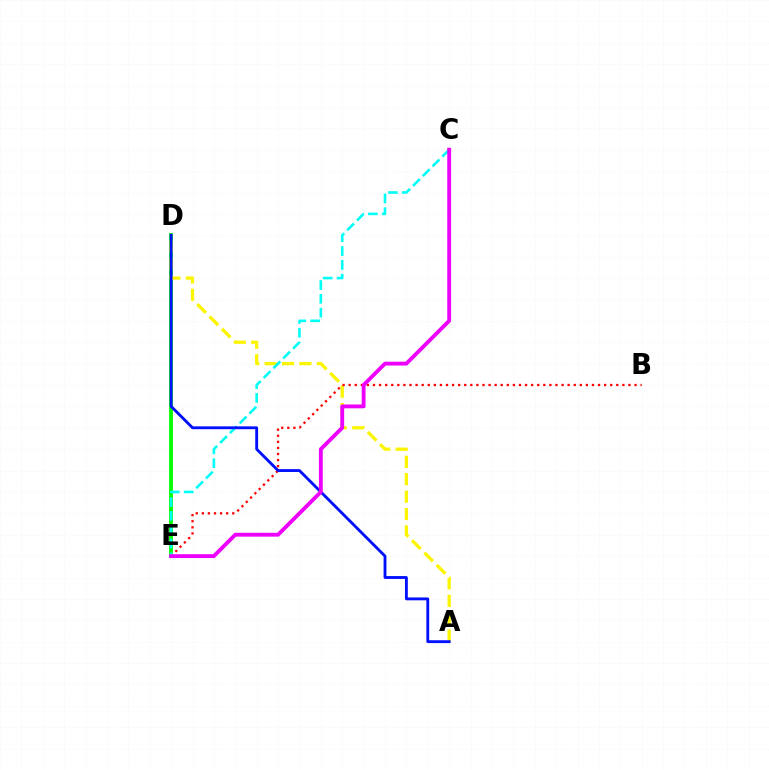{('D', 'E'): [{'color': '#08ff00', 'line_style': 'solid', 'thickness': 2.78}], ('A', 'D'): [{'color': '#fcf500', 'line_style': 'dashed', 'thickness': 2.36}, {'color': '#0010ff', 'line_style': 'solid', 'thickness': 2.05}], ('B', 'E'): [{'color': '#ff0000', 'line_style': 'dotted', 'thickness': 1.65}], ('C', 'E'): [{'color': '#00fff6', 'line_style': 'dashed', 'thickness': 1.88}, {'color': '#ee00ff', 'line_style': 'solid', 'thickness': 2.77}]}